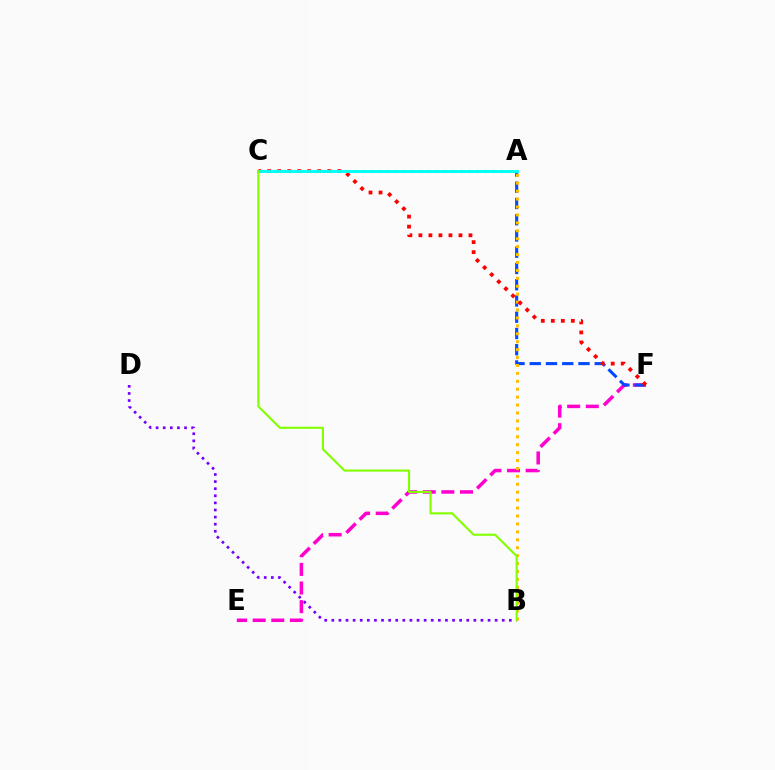{('E', 'F'): [{'color': '#ff00cf', 'line_style': 'dashed', 'thickness': 2.53}], ('A', 'F'): [{'color': '#004bff', 'line_style': 'dashed', 'thickness': 2.21}], ('A', 'C'): [{'color': '#00ff39', 'line_style': 'dotted', 'thickness': 2.19}, {'color': '#00fff6', 'line_style': 'solid', 'thickness': 2.08}], ('A', 'B'): [{'color': '#ffbd00', 'line_style': 'dotted', 'thickness': 2.15}], ('C', 'F'): [{'color': '#ff0000', 'line_style': 'dotted', 'thickness': 2.72}], ('B', 'D'): [{'color': '#7200ff', 'line_style': 'dotted', 'thickness': 1.93}], ('B', 'C'): [{'color': '#84ff00', 'line_style': 'solid', 'thickness': 1.53}]}